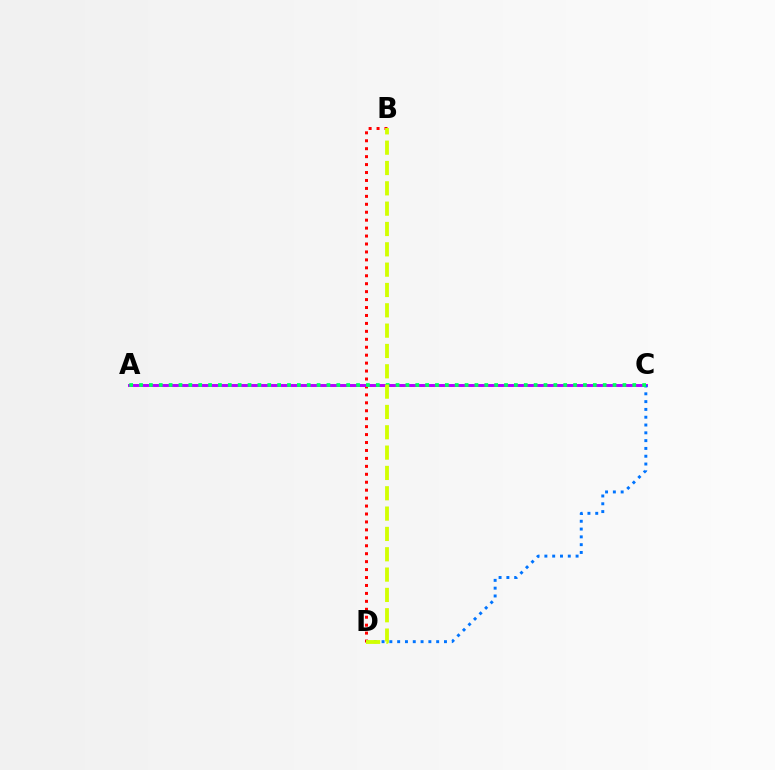{('B', 'D'): [{'color': '#ff0000', 'line_style': 'dotted', 'thickness': 2.16}, {'color': '#d1ff00', 'line_style': 'dashed', 'thickness': 2.76}], ('A', 'C'): [{'color': '#b900ff', 'line_style': 'solid', 'thickness': 2.12}, {'color': '#00ff5c', 'line_style': 'dotted', 'thickness': 2.68}], ('C', 'D'): [{'color': '#0074ff', 'line_style': 'dotted', 'thickness': 2.12}]}